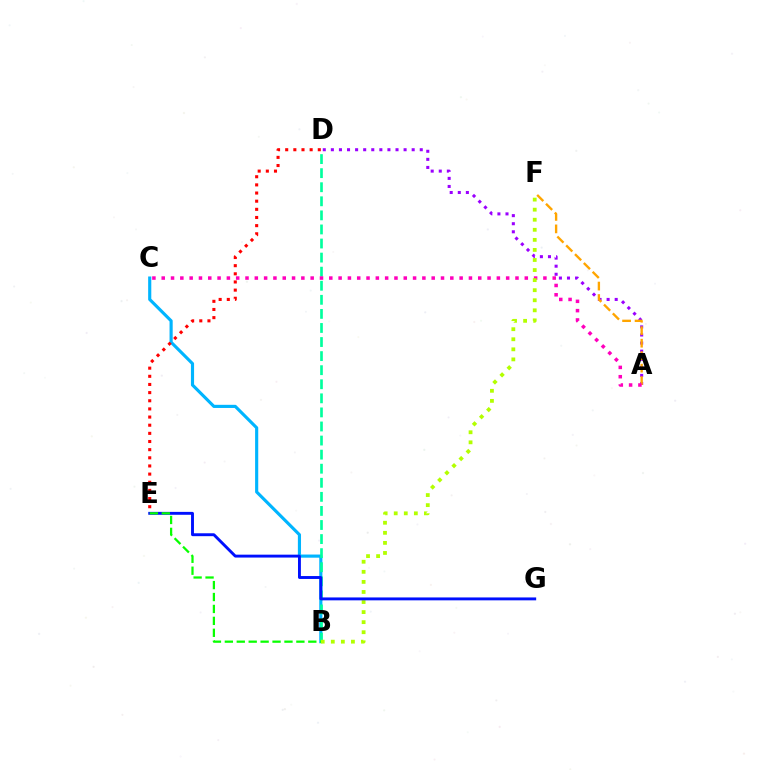{('A', 'D'): [{'color': '#9b00ff', 'line_style': 'dotted', 'thickness': 2.2}], ('B', 'C'): [{'color': '#00b5ff', 'line_style': 'solid', 'thickness': 2.26}], ('B', 'D'): [{'color': '#00ff9d', 'line_style': 'dashed', 'thickness': 1.91}], ('A', 'F'): [{'color': '#ffa500', 'line_style': 'dashed', 'thickness': 1.7}], ('A', 'C'): [{'color': '#ff00bd', 'line_style': 'dotted', 'thickness': 2.53}], ('B', 'F'): [{'color': '#b3ff00', 'line_style': 'dotted', 'thickness': 2.73}], ('D', 'E'): [{'color': '#ff0000', 'line_style': 'dotted', 'thickness': 2.21}], ('E', 'G'): [{'color': '#0010ff', 'line_style': 'solid', 'thickness': 2.09}], ('B', 'E'): [{'color': '#08ff00', 'line_style': 'dashed', 'thickness': 1.62}]}